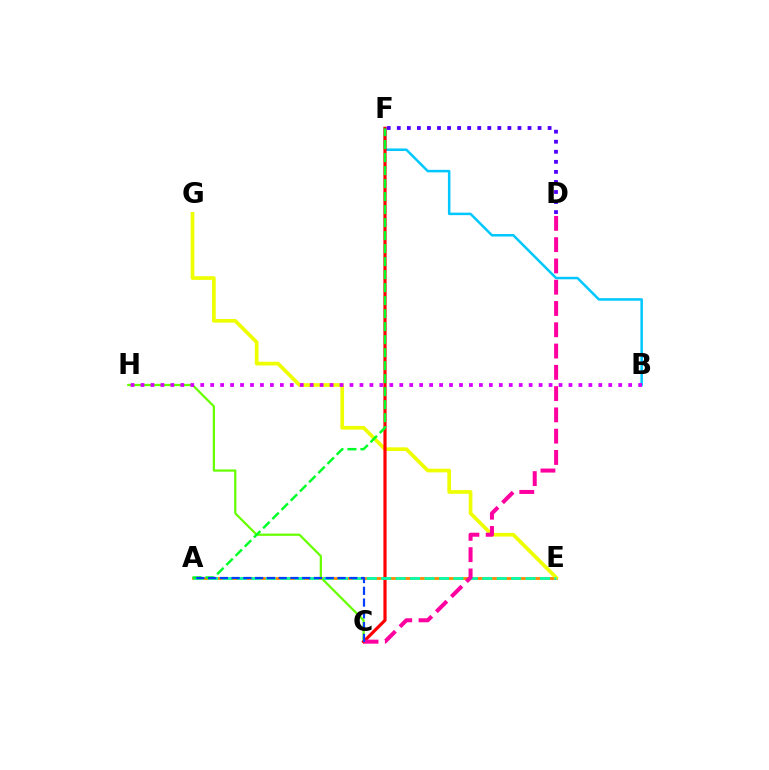{('A', 'E'): [{'color': '#ff8800', 'line_style': 'solid', 'thickness': 2.02}, {'color': '#00ffaf', 'line_style': 'dashed', 'thickness': 1.96}], ('C', 'H'): [{'color': '#66ff00', 'line_style': 'solid', 'thickness': 1.61}], ('B', 'F'): [{'color': '#00c7ff', 'line_style': 'solid', 'thickness': 1.81}], ('E', 'G'): [{'color': '#eeff00', 'line_style': 'solid', 'thickness': 2.65}], ('C', 'F'): [{'color': '#ff0000', 'line_style': 'solid', 'thickness': 2.3}], ('C', 'D'): [{'color': '#ff00a0', 'line_style': 'dashed', 'thickness': 2.89}], ('D', 'F'): [{'color': '#4f00ff', 'line_style': 'dotted', 'thickness': 2.73}], ('B', 'H'): [{'color': '#d600ff', 'line_style': 'dotted', 'thickness': 2.7}], ('A', 'F'): [{'color': '#00ff27', 'line_style': 'dashed', 'thickness': 1.77}], ('A', 'C'): [{'color': '#003fff', 'line_style': 'dashed', 'thickness': 1.6}]}